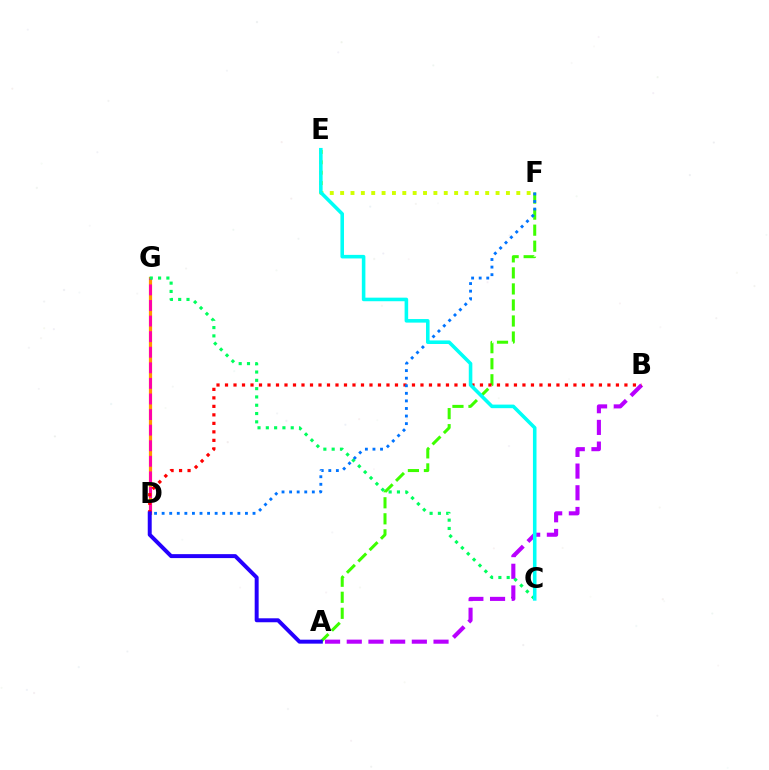{('A', 'B'): [{'color': '#b900ff', 'line_style': 'dashed', 'thickness': 2.95}], ('A', 'F'): [{'color': '#3dff00', 'line_style': 'dashed', 'thickness': 2.18}], ('D', 'G'): [{'color': '#ff9400', 'line_style': 'solid', 'thickness': 2.31}, {'color': '#ff00ac', 'line_style': 'dashed', 'thickness': 2.12}], ('B', 'D'): [{'color': '#ff0000', 'line_style': 'dotted', 'thickness': 2.31}], ('A', 'D'): [{'color': '#2500ff', 'line_style': 'solid', 'thickness': 2.85}], ('C', 'G'): [{'color': '#00ff5c', 'line_style': 'dotted', 'thickness': 2.26}], ('D', 'F'): [{'color': '#0074ff', 'line_style': 'dotted', 'thickness': 2.06}], ('E', 'F'): [{'color': '#d1ff00', 'line_style': 'dotted', 'thickness': 2.82}], ('C', 'E'): [{'color': '#00fff6', 'line_style': 'solid', 'thickness': 2.57}]}